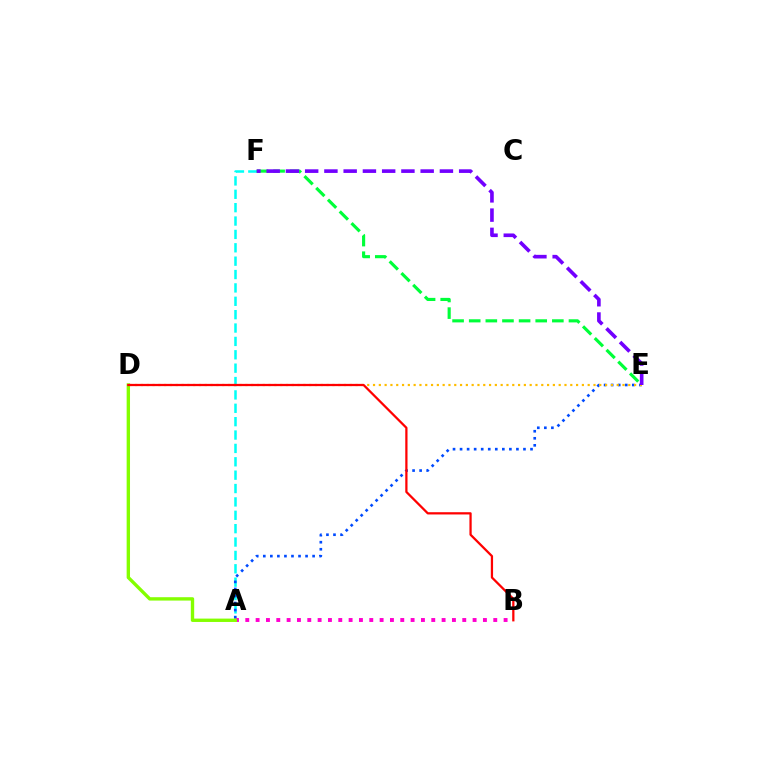{('A', 'F'): [{'color': '#00fff6', 'line_style': 'dashed', 'thickness': 1.82}], ('A', 'E'): [{'color': '#004bff', 'line_style': 'dotted', 'thickness': 1.91}], ('E', 'F'): [{'color': '#00ff39', 'line_style': 'dashed', 'thickness': 2.26}, {'color': '#7200ff', 'line_style': 'dashed', 'thickness': 2.62}], ('A', 'B'): [{'color': '#ff00cf', 'line_style': 'dotted', 'thickness': 2.81}], ('A', 'D'): [{'color': '#84ff00', 'line_style': 'solid', 'thickness': 2.42}], ('D', 'E'): [{'color': '#ffbd00', 'line_style': 'dotted', 'thickness': 1.58}], ('B', 'D'): [{'color': '#ff0000', 'line_style': 'solid', 'thickness': 1.62}]}